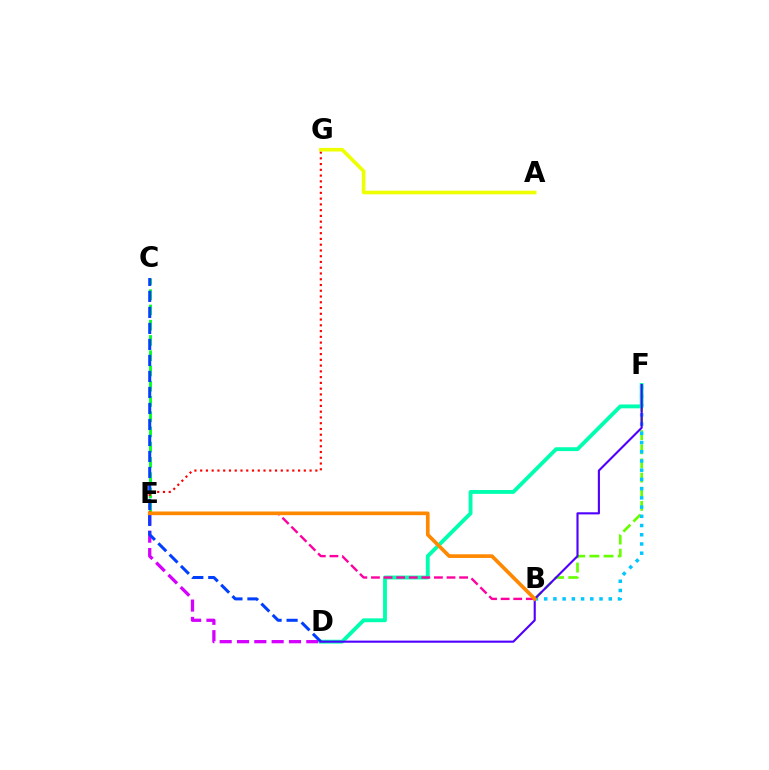{('C', 'E'): [{'color': '#00ff27', 'line_style': 'dashed', 'thickness': 2.07}], ('E', 'G'): [{'color': '#ff0000', 'line_style': 'dotted', 'thickness': 1.56}], ('B', 'F'): [{'color': '#66ff00', 'line_style': 'dashed', 'thickness': 1.92}, {'color': '#00c7ff', 'line_style': 'dotted', 'thickness': 2.51}], ('D', 'F'): [{'color': '#00ffaf', 'line_style': 'solid', 'thickness': 2.78}, {'color': '#4f00ff', 'line_style': 'solid', 'thickness': 1.52}], ('B', 'E'): [{'color': '#ff00a0', 'line_style': 'dashed', 'thickness': 1.71}, {'color': '#ff8800', 'line_style': 'solid', 'thickness': 2.63}], ('D', 'E'): [{'color': '#d600ff', 'line_style': 'dashed', 'thickness': 2.35}], ('C', 'D'): [{'color': '#003fff', 'line_style': 'dashed', 'thickness': 2.17}], ('A', 'G'): [{'color': '#eeff00', 'line_style': 'solid', 'thickness': 2.59}]}